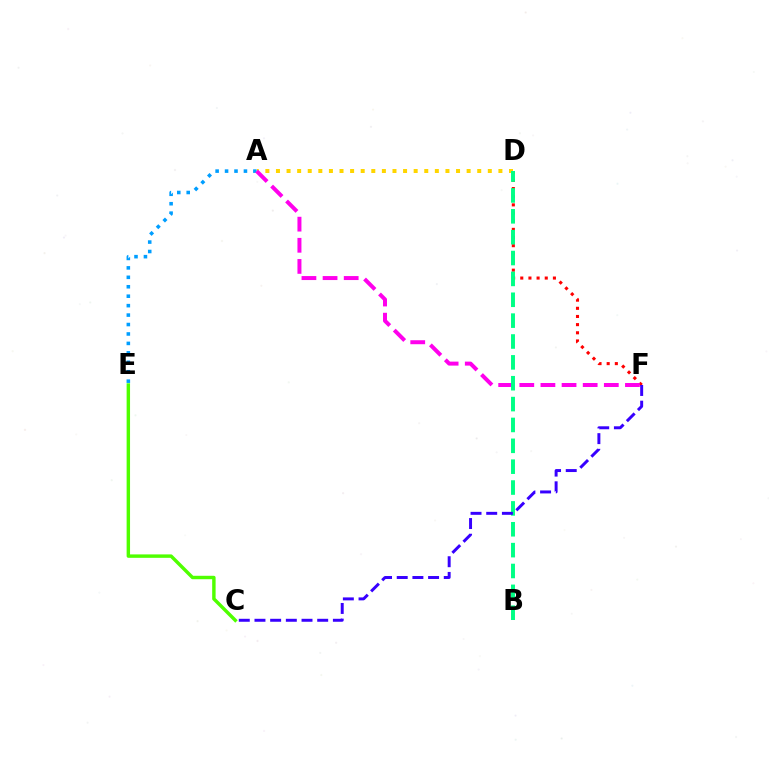{('D', 'F'): [{'color': '#ff0000', 'line_style': 'dotted', 'thickness': 2.22}], ('A', 'D'): [{'color': '#ffd500', 'line_style': 'dotted', 'thickness': 2.88}], ('A', 'E'): [{'color': '#009eff', 'line_style': 'dotted', 'thickness': 2.57}], ('A', 'F'): [{'color': '#ff00ed', 'line_style': 'dashed', 'thickness': 2.87}], ('B', 'D'): [{'color': '#00ff86', 'line_style': 'dashed', 'thickness': 2.83}], ('C', 'F'): [{'color': '#3700ff', 'line_style': 'dashed', 'thickness': 2.13}], ('C', 'E'): [{'color': '#4fff00', 'line_style': 'solid', 'thickness': 2.47}]}